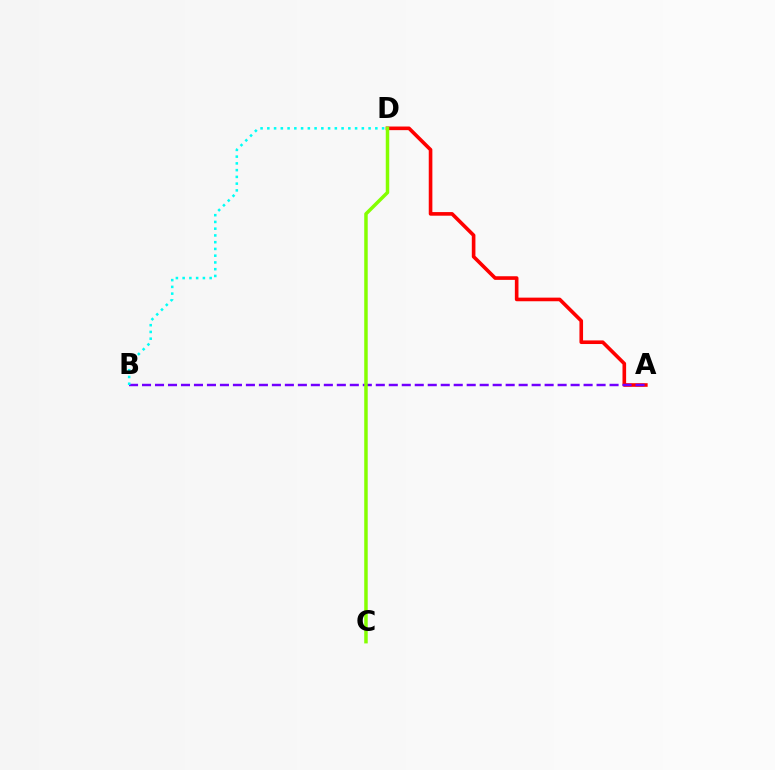{('A', 'D'): [{'color': '#ff0000', 'line_style': 'solid', 'thickness': 2.61}], ('A', 'B'): [{'color': '#7200ff', 'line_style': 'dashed', 'thickness': 1.76}], ('B', 'D'): [{'color': '#00fff6', 'line_style': 'dotted', 'thickness': 1.83}], ('C', 'D'): [{'color': '#84ff00', 'line_style': 'solid', 'thickness': 2.51}]}